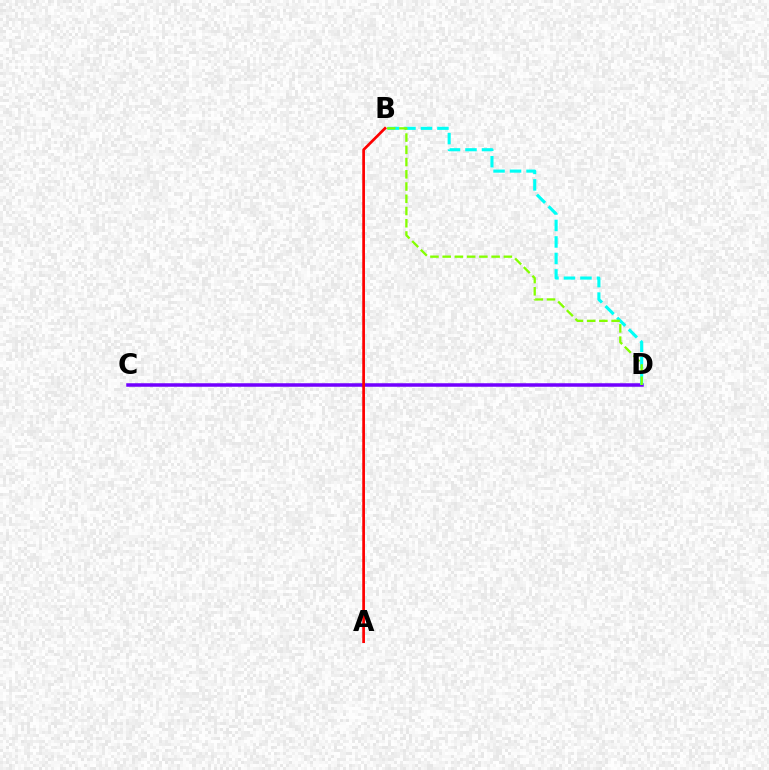{('C', 'D'): [{'color': '#7200ff', 'line_style': 'solid', 'thickness': 2.53}], ('B', 'D'): [{'color': '#00fff6', 'line_style': 'dashed', 'thickness': 2.24}, {'color': '#84ff00', 'line_style': 'dashed', 'thickness': 1.66}], ('A', 'B'): [{'color': '#ff0000', 'line_style': 'solid', 'thickness': 1.95}]}